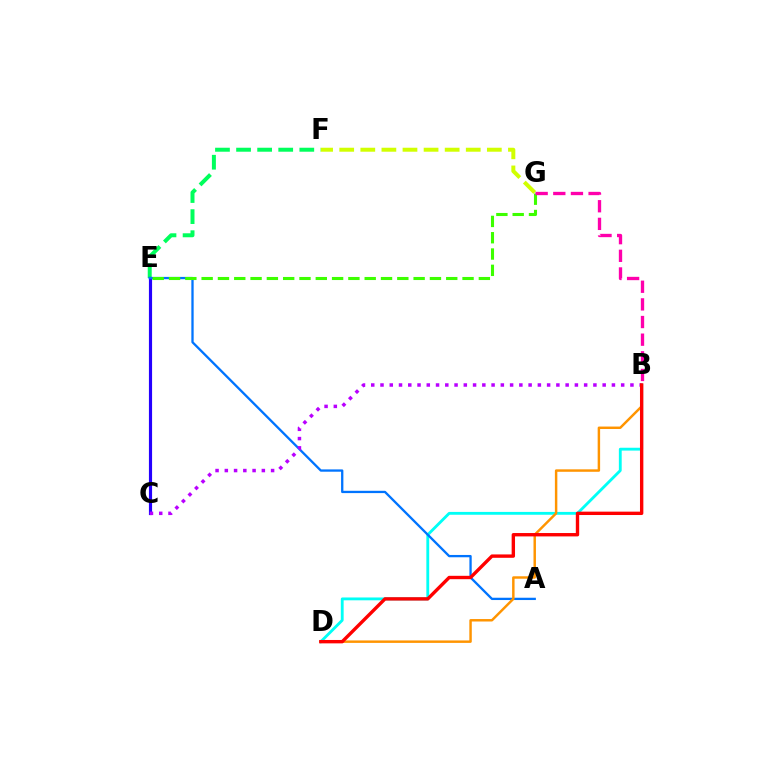{('E', 'F'): [{'color': '#00ff5c', 'line_style': 'dashed', 'thickness': 2.86}], ('F', 'G'): [{'color': '#d1ff00', 'line_style': 'dashed', 'thickness': 2.87}], ('C', 'E'): [{'color': '#2500ff', 'line_style': 'solid', 'thickness': 2.27}], ('B', 'D'): [{'color': '#00fff6', 'line_style': 'solid', 'thickness': 2.04}, {'color': '#ff9400', 'line_style': 'solid', 'thickness': 1.77}, {'color': '#ff0000', 'line_style': 'solid', 'thickness': 2.43}], ('A', 'E'): [{'color': '#0074ff', 'line_style': 'solid', 'thickness': 1.66}], ('B', 'C'): [{'color': '#b900ff', 'line_style': 'dotted', 'thickness': 2.52}], ('E', 'G'): [{'color': '#3dff00', 'line_style': 'dashed', 'thickness': 2.22}], ('B', 'G'): [{'color': '#ff00ac', 'line_style': 'dashed', 'thickness': 2.4}]}